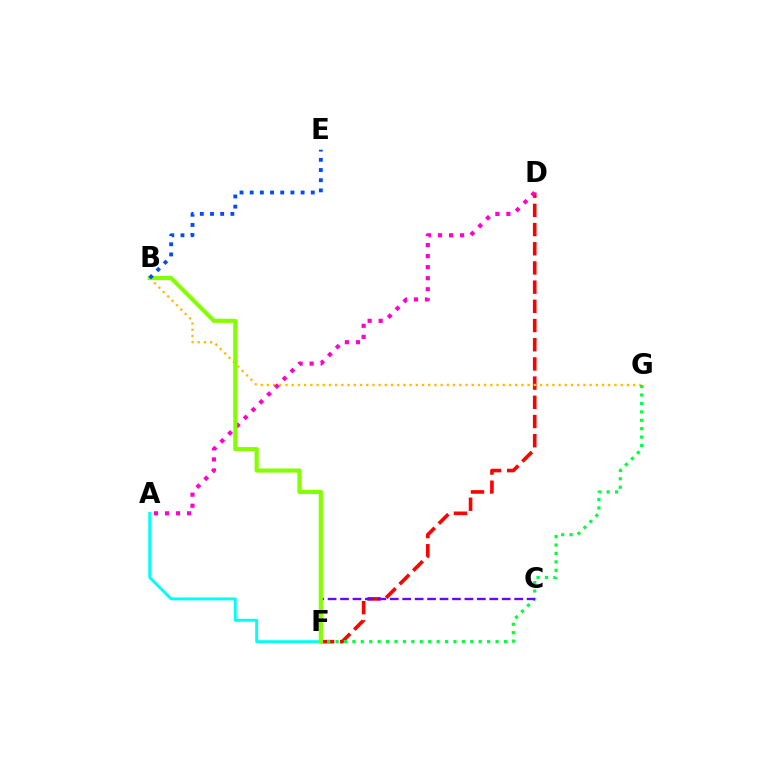{('D', 'F'): [{'color': '#ff0000', 'line_style': 'dashed', 'thickness': 2.61}], ('A', 'F'): [{'color': '#00fff6', 'line_style': 'solid', 'thickness': 2.1}], ('B', 'G'): [{'color': '#ffbd00', 'line_style': 'dotted', 'thickness': 1.69}], ('F', 'G'): [{'color': '#00ff39', 'line_style': 'dotted', 'thickness': 2.29}], ('A', 'D'): [{'color': '#ff00cf', 'line_style': 'dotted', 'thickness': 3.0}], ('C', 'F'): [{'color': '#7200ff', 'line_style': 'dashed', 'thickness': 1.69}], ('B', 'F'): [{'color': '#84ff00', 'line_style': 'solid', 'thickness': 2.98}], ('B', 'E'): [{'color': '#004bff', 'line_style': 'dotted', 'thickness': 2.77}]}